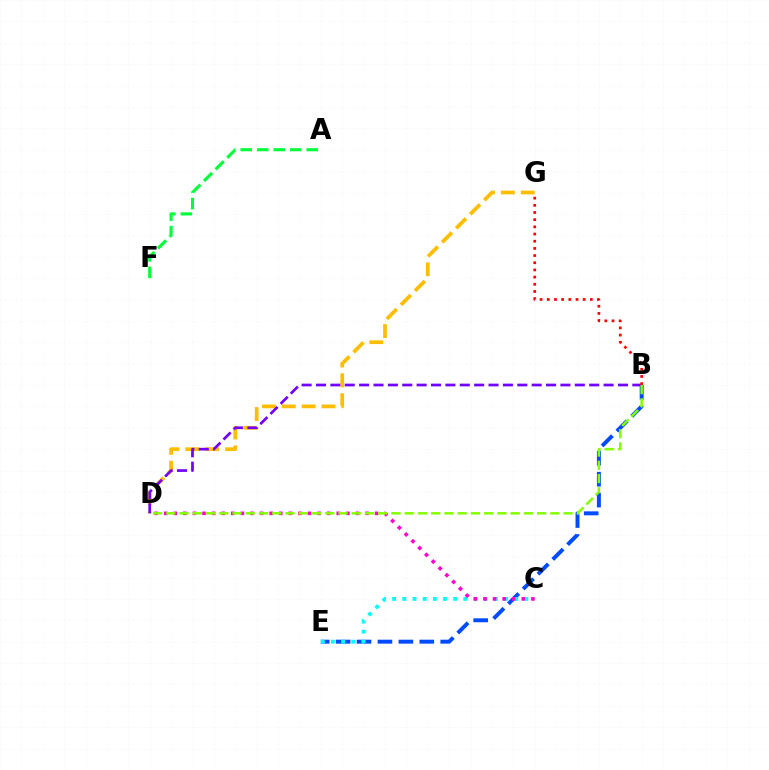{('B', 'E'): [{'color': '#004bff', 'line_style': 'dashed', 'thickness': 2.84}], ('D', 'G'): [{'color': '#ffbd00', 'line_style': 'dashed', 'thickness': 2.7}], ('C', 'E'): [{'color': '#00fff6', 'line_style': 'dotted', 'thickness': 2.76}], ('C', 'D'): [{'color': '#ff00cf', 'line_style': 'dotted', 'thickness': 2.6}], ('B', 'D'): [{'color': '#7200ff', 'line_style': 'dashed', 'thickness': 1.95}, {'color': '#84ff00', 'line_style': 'dashed', 'thickness': 1.8}], ('B', 'G'): [{'color': '#ff0000', 'line_style': 'dotted', 'thickness': 1.95}], ('A', 'F'): [{'color': '#00ff39', 'line_style': 'dashed', 'thickness': 2.24}]}